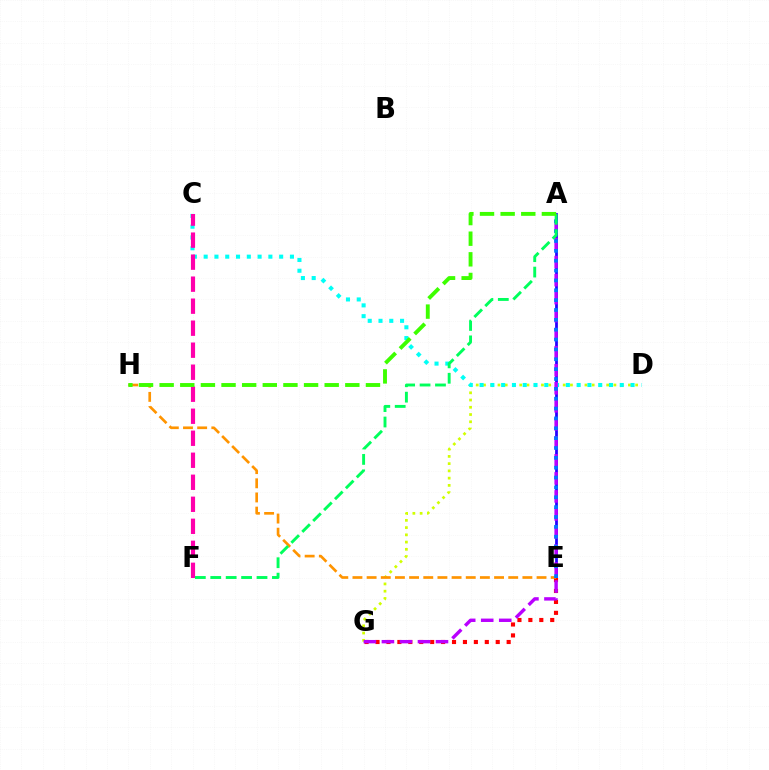{('A', 'E'): [{'color': '#2500ff', 'line_style': 'solid', 'thickness': 1.99}, {'color': '#0074ff', 'line_style': 'dotted', 'thickness': 2.68}], ('E', 'G'): [{'color': '#ff0000', 'line_style': 'dotted', 'thickness': 2.97}], ('D', 'G'): [{'color': '#d1ff00', 'line_style': 'dotted', 'thickness': 1.97}], ('C', 'D'): [{'color': '#00fff6', 'line_style': 'dotted', 'thickness': 2.93}], ('A', 'G'): [{'color': '#b900ff', 'line_style': 'dashed', 'thickness': 2.45}], ('C', 'F'): [{'color': '#ff00ac', 'line_style': 'dashed', 'thickness': 2.99}], ('E', 'H'): [{'color': '#ff9400', 'line_style': 'dashed', 'thickness': 1.92}], ('A', 'F'): [{'color': '#00ff5c', 'line_style': 'dashed', 'thickness': 2.09}], ('A', 'H'): [{'color': '#3dff00', 'line_style': 'dashed', 'thickness': 2.8}]}